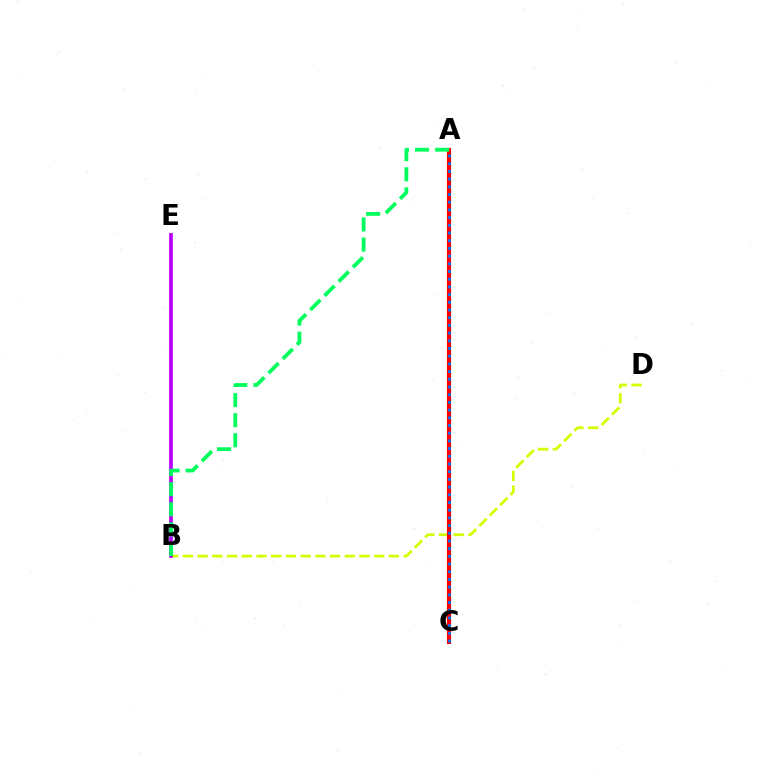{('B', 'D'): [{'color': '#d1ff00', 'line_style': 'dashed', 'thickness': 2.0}], ('A', 'C'): [{'color': '#ff0000', 'line_style': 'solid', 'thickness': 2.99}, {'color': '#0074ff', 'line_style': 'dotted', 'thickness': 2.09}], ('B', 'E'): [{'color': '#b900ff', 'line_style': 'solid', 'thickness': 2.68}], ('A', 'B'): [{'color': '#00ff5c', 'line_style': 'dashed', 'thickness': 2.73}]}